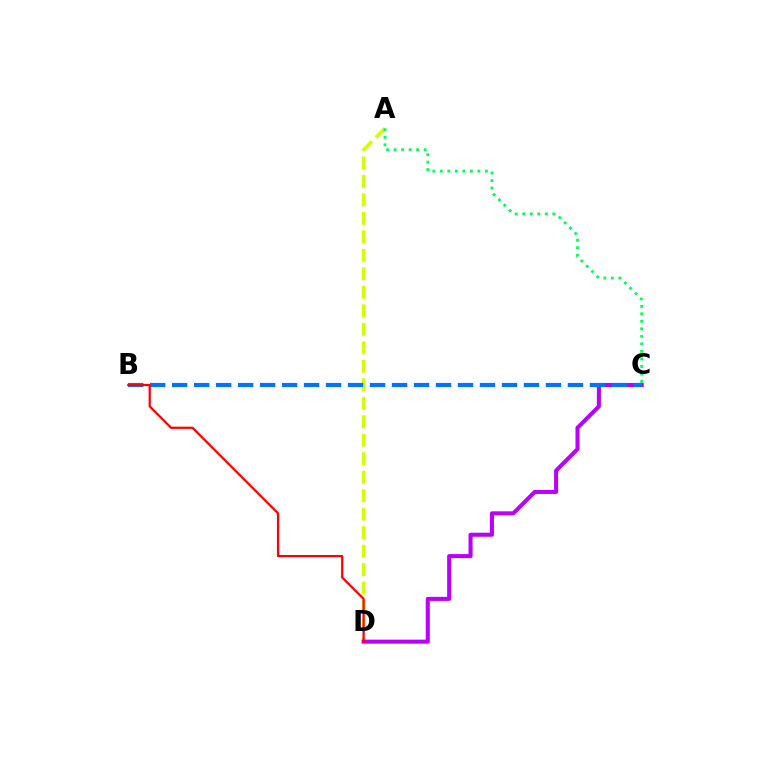{('A', 'D'): [{'color': '#d1ff00', 'line_style': 'dashed', 'thickness': 2.51}], ('C', 'D'): [{'color': '#b900ff', 'line_style': 'solid', 'thickness': 2.92}], ('B', 'C'): [{'color': '#0074ff', 'line_style': 'dashed', 'thickness': 2.99}], ('A', 'C'): [{'color': '#00ff5c', 'line_style': 'dotted', 'thickness': 2.04}], ('B', 'D'): [{'color': '#ff0000', 'line_style': 'solid', 'thickness': 1.61}]}